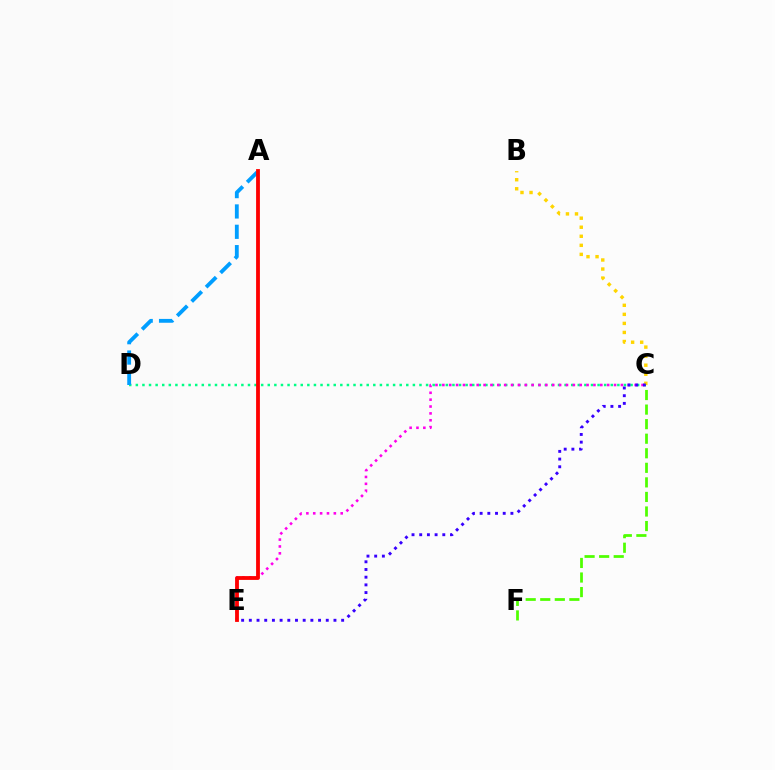{('C', 'D'): [{'color': '#00ff86', 'line_style': 'dotted', 'thickness': 1.79}], ('A', 'D'): [{'color': '#009eff', 'line_style': 'dashed', 'thickness': 2.76}], ('C', 'E'): [{'color': '#ff00ed', 'line_style': 'dotted', 'thickness': 1.87}, {'color': '#3700ff', 'line_style': 'dotted', 'thickness': 2.09}], ('A', 'E'): [{'color': '#ff0000', 'line_style': 'solid', 'thickness': 2.74}], ('B', 'C'): [{'color': '#ffd500', 'line_style': 'dotted', 'thickness': 2.46}], ('C', 'F'): [{'color': '#4fff00', 'line_style': 'dashed', 'thickness': 1.98}]}